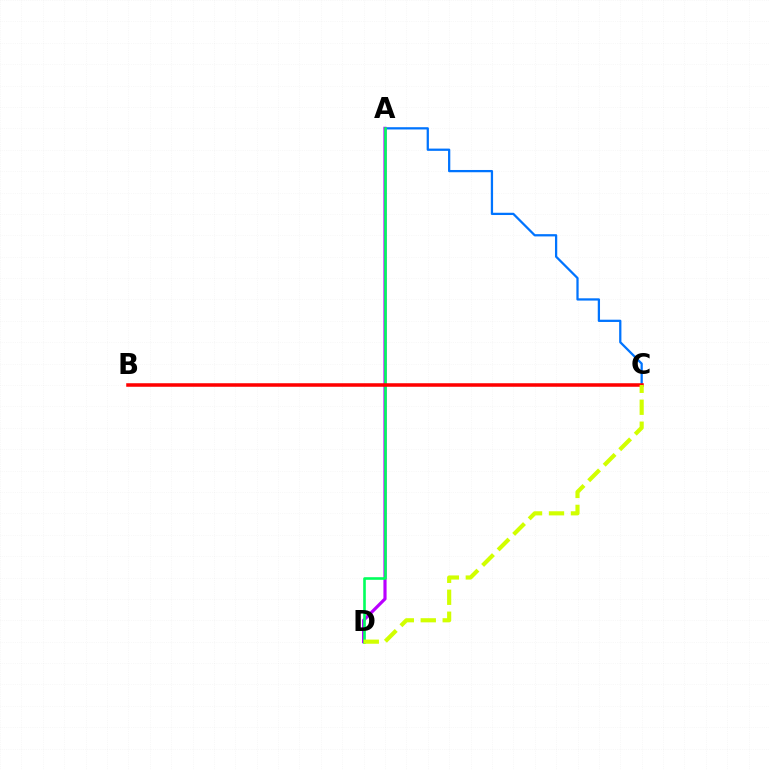{('A', 'C'): [{'color': '#0074ff', 'line_style': 'solid', 'thickness': 1.63}], ('A', 'D'): [{'color': '#b900ff', 'line_style': 'solid', 'thickness': 2.28}, {'color': '#00ff5c', 'line_style': 'solid', 'thickness': 1.88}], ('B', 'C'): [{'color': '#ff0000', 'line_style': 'solid', 'thickness': 2.54}], ('C', 'D'): [{'color': '#d1ff00', 'line_style': 'dashed', 'thickness': 2.98}]}